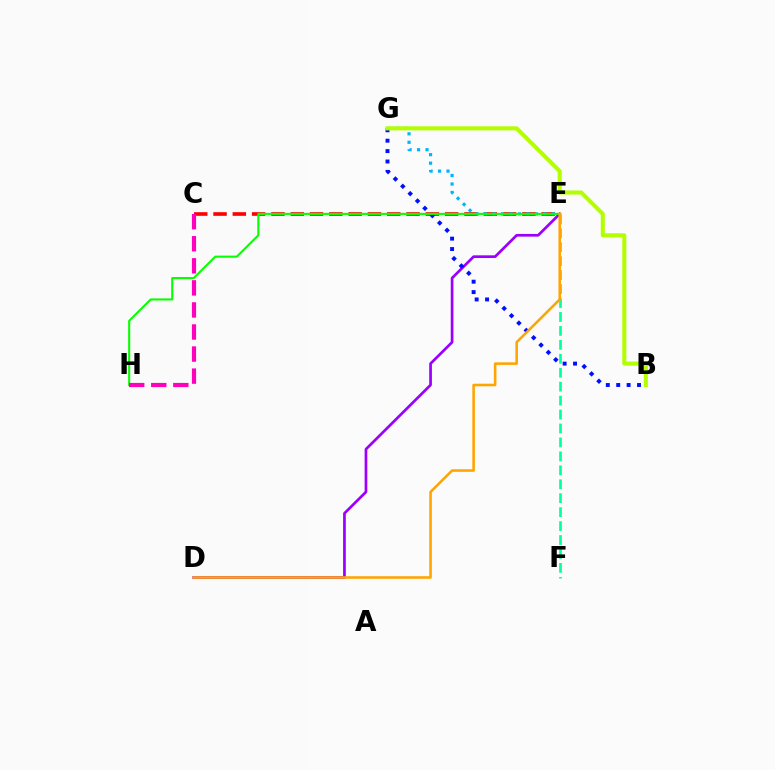{('C', 'E'): [{'color': '#ff0000', 'line_style': 'dashed', 'thickness': 2.62}], ('E', 'G'): [{'color': '#00b5ff', 'line_style': 'dotted', 'thickness': 2.3}], ('D', 'E'): [{'color': '#9b00ff', 'line_style': 'solid', 'thickness': 1.95}, {'color': '#ffa500', 'line_style': 'solid', 'thickness': 1.85}], ('E', 'F'): [{'color': '#00ff9d', 'line_style': 'dashed', 'thickness': 1.89}], ('B', 'G'): [{'color': '#0010ff', 'line_style': 'dotted', 'thickness': 2.83}, {'color': '#b3ff00', 'line_style': 'solid', 'thickness': 2.93}], ('E', 'H'): [{'color': '#08ff00', 'line_style': 'solid', 'thickness': 1.51}], ('C', 'H'): [{'color': '#ff00bd', 'line_style': 'dashed', 'thickness': 3.0}]}